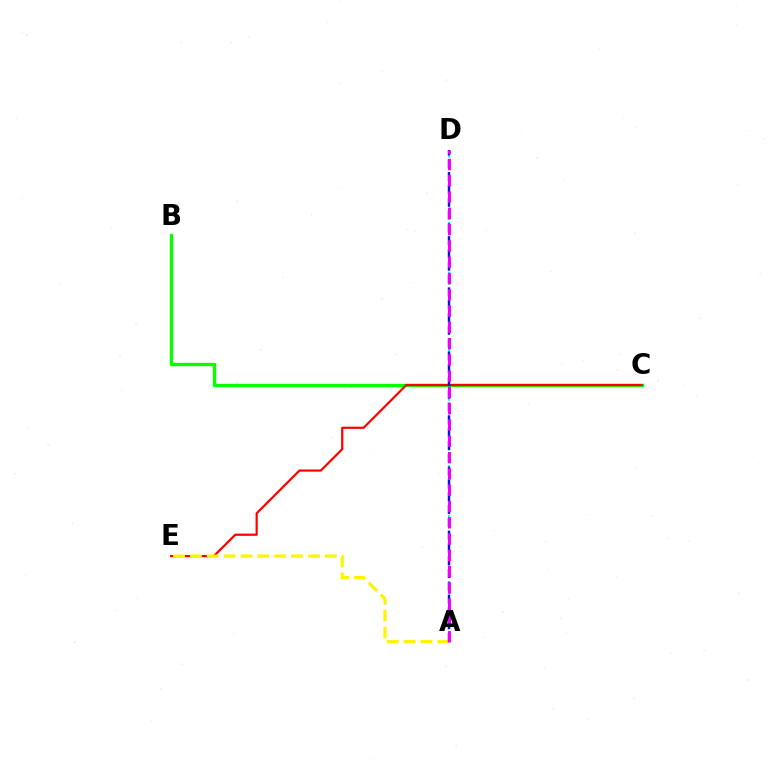{('B', 'C'): [{'color': '#08ff00', 'line_style': 'solid', 'thickness': 2.42}], ('C', 'E'): [{'color': '#ff0000', 'line_style': 'solid', 'thickness': 1.59}], ('A', 'D'): [{'color': '#00fff6', 'line_style': 'dotted', 'thickness': 1.5}, {'color': '#0010ff', 'line_style': 'dashed', 'thickness': 1.74}, {'color': '#ee00ff', 'line_style': 'dashed', 'thickness': 2.21}], ('A', 'E'): [{'color': '#fcf500', 'line_style': 'dashed', 'thickness': 2.29}]}